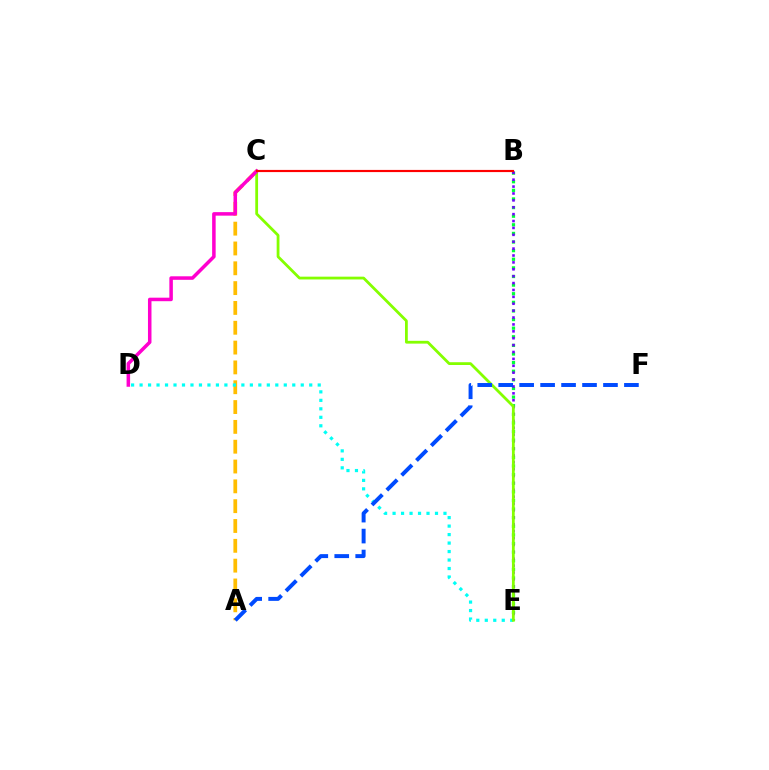{('A', 'C'): [{'color': '#ffbd00', 'line_style': 'dashed', 'thickness': 2.69}], ('D', 'E'): [{'color': '#00fff6', 'line_style': 'dotted', 'thickness': 2.3}], ('B', 'E'): [{'color': '#00ff39', 'line_style': 'dotted', 'thickness': 2.34}, {'color': '#7200ff', 'line_style': 'dotted', 'thickness': 1.87}], ('C', 'E'): [{'color': '#84ff00', 'line_style': 'solid', 'thickness': 2.01}], ('A', 'F'): [{'color': '#004bff', 'line_style': 'dashed', 'thickness': 2.85}], ('C', 'D'): [{'color': '#ff00cf', 'line_style': 'solid', 'thickness': 2.53}], ('B', 'C'): [{'color': '#ff0000', 'line_style': 'solid', 'thickness': 1.56}]}